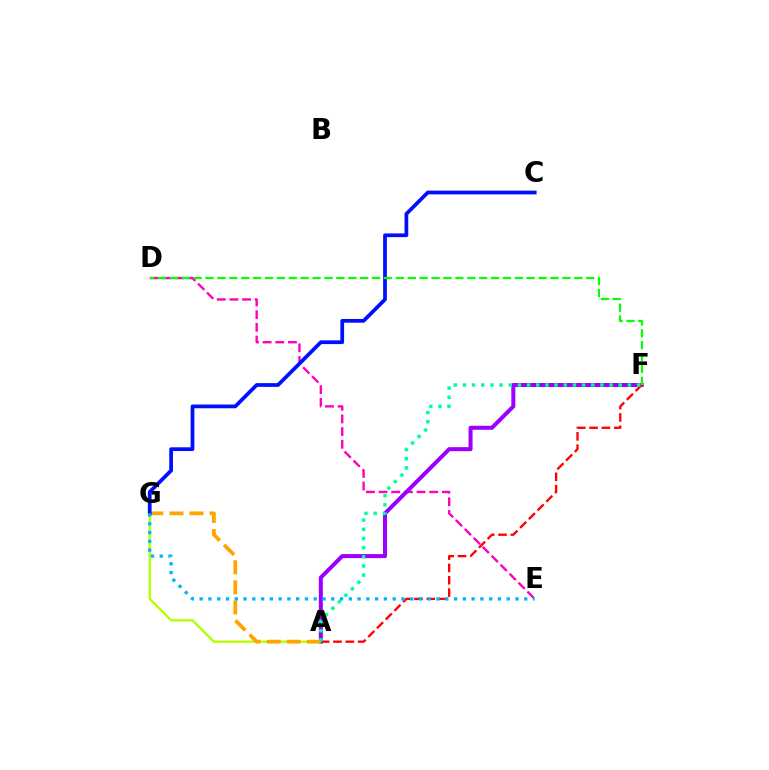{('D', 'E'): [{'color': '#ff00bd', 'line_style': 'dashed', 'thickness': 1.72}], ('A', 'G'): [{'color': '#b3ff00', 'line_style': 'solid', 'thickness': 1.67}, {'color': '#ffa500', 'line_style': 'dashed', 'thickness': 2.72}], ('A', 'F'): [{'color': '#9b00ff', 'line_style': 'solid', 'thickness': 2.9}, {'color': '#ff0000', 'line_style': 'dashed', 'thickness': 1.68}, {'color': '#00ff9d', 'line_style': 'dotted', 'thickness': 2.49}], ('C', 'G'): [{'color': '#0010ff', 'line_style': 'solid', 'thickness': 2.7}], ('E', 'G'): [{'color': '#00b5ff', 'line_style': 'dotted', 'thickness': 2.38}], ('D', 'F'): [{'color': '#08ff00', 'line_style': 'dashed', 'thickness': 1.62}]}